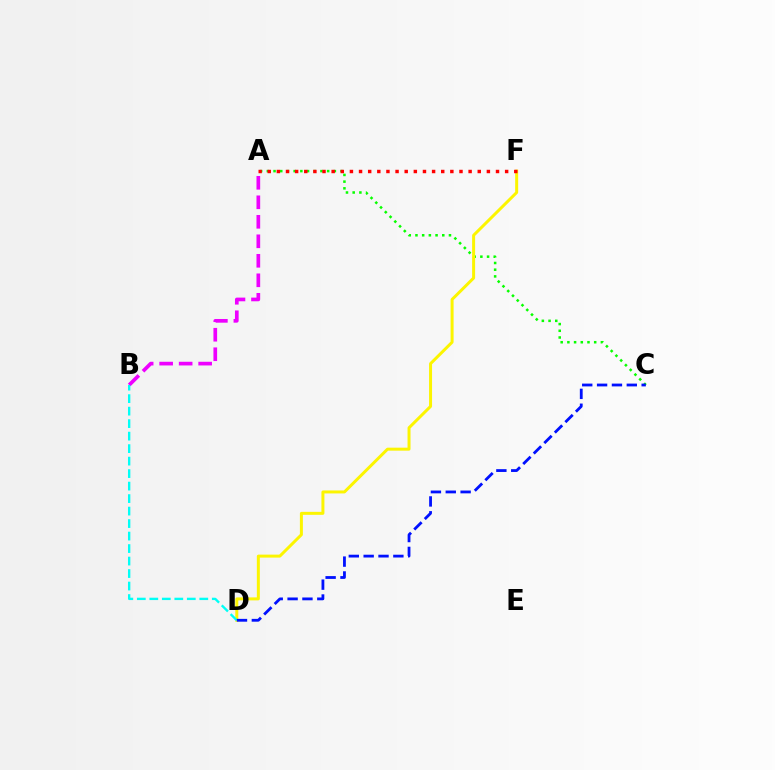{('A', 'B'): [{'color': '#ee00ff', 'line_style': 'dashed', 'thickness': 2.65}], ('A', 'C'): [{'color': '#08ff00', 'line_style': 'dotted', 'thickness': 1.82}], ('D', 'F'): [{'color': '#fcf500', 'line_style': 'solid', 'thickness': 2.15}], ('B', 'D'): [{'color': '#00fff6', 'line_style': 'dashed', 'thickness': 1.7}], ('C', 'D'): [{'color': '#0010ff', 'line_style': 'dashed', 'thickness': 2.02}], ('A', 'F'): [{'color': '#ff0000', 'line_style': 'dotted', 'thickness': 2.48}]}